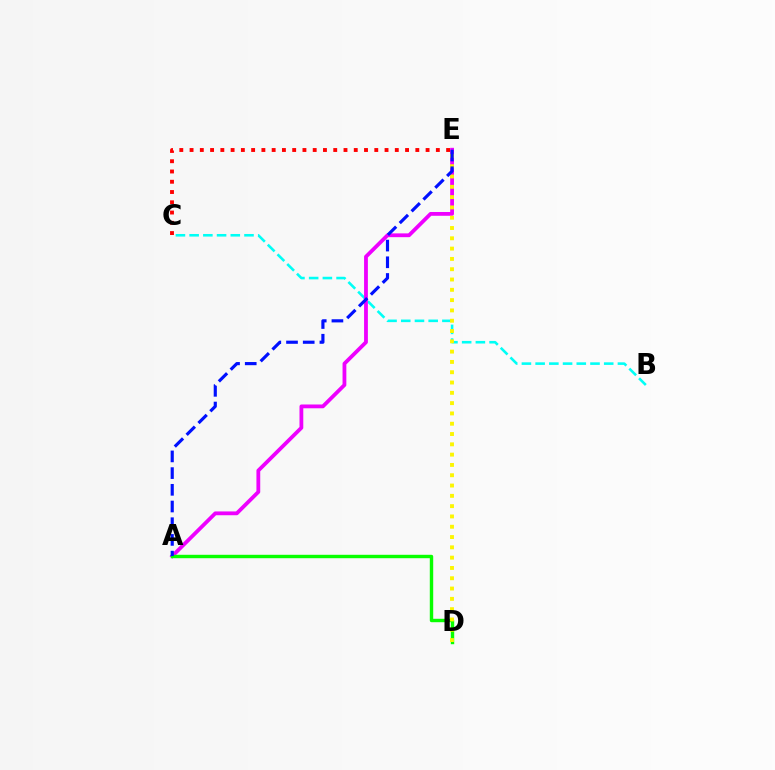{('B', 'C'): [{'color': '#00fff6', 'line_style': 'dashed', 'thickness': 1.86}], ('A', 'E'): [{'color': '#ee00ff', 'line_style': 'solid', 'thickness': 2.73}, {'color': '#0010ff', 'line_style': 'dashed', 'thickness': 2.27}], ('A', 'D'): [{'color': '#08ff00', 'line_style': 'solid', 'thickness': 2.46}], ('D', 'E'): [{'color': '#fcf500', 'line_style': 'dotted', 'thickness': 2.8}], ('C', 'E'): [{'color': '#ff0000', 'line_style': 'dotted', 'thickness': 2.79}]}